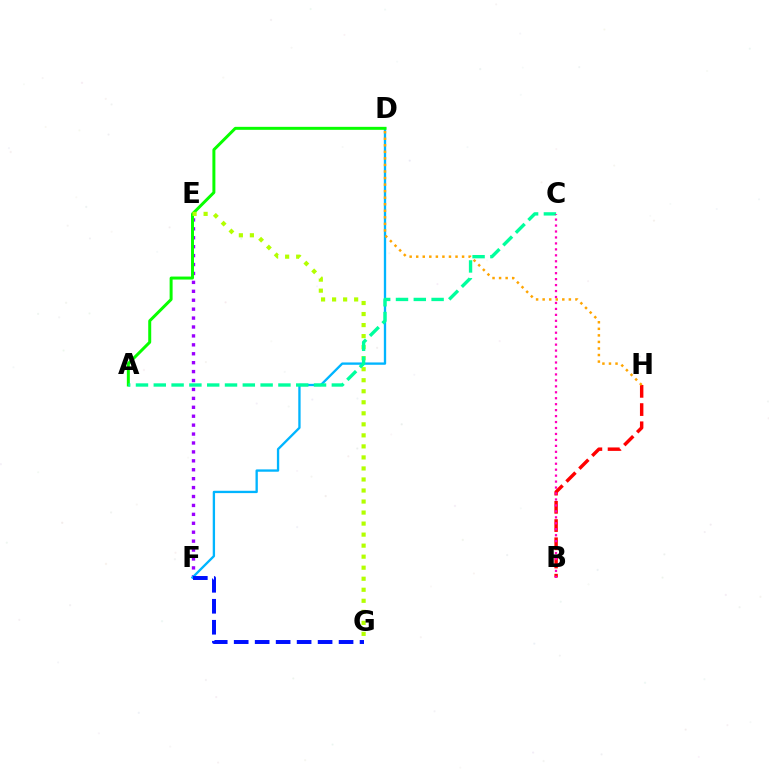{('E', 'F'): [{'color': '#9b00ff', 'line_style': 'dotted', 'thickness': 2.42}], ('D', 'F'): [{'color': '#00b5ff', 'line_style': 'solid', 'thickness': 1.68}], ('B', 'H'): [{'color': '#ff0000', 'line_style': 'dashed', 'thickness': 2.47}], ('A', 'D'): [{'color': '#08ff00', 'line_style': 'solid', 'thickness': 2.15}], ('D', 'H'): [{'color': '#ffa500', 'line_style': 'dotted', 'thickness': 1.78}], ('E', 'G'): [{'color': '#b3ff00', 'line_style': 'dotted', 'thickness': 3.0}], ('A', 'C'): [{'color': '#00ff9d', 'line_style': 'dashed', 'thickness': 2.42}], ('B', 'C'): [{'color': '#ff00bd', 'line_style': 'dotted', 'thickness': 1.62}], ('F', 'G'): [{'color': '#0010ff', 'line_style': 'dashed', 'thickness': 2.85}]}